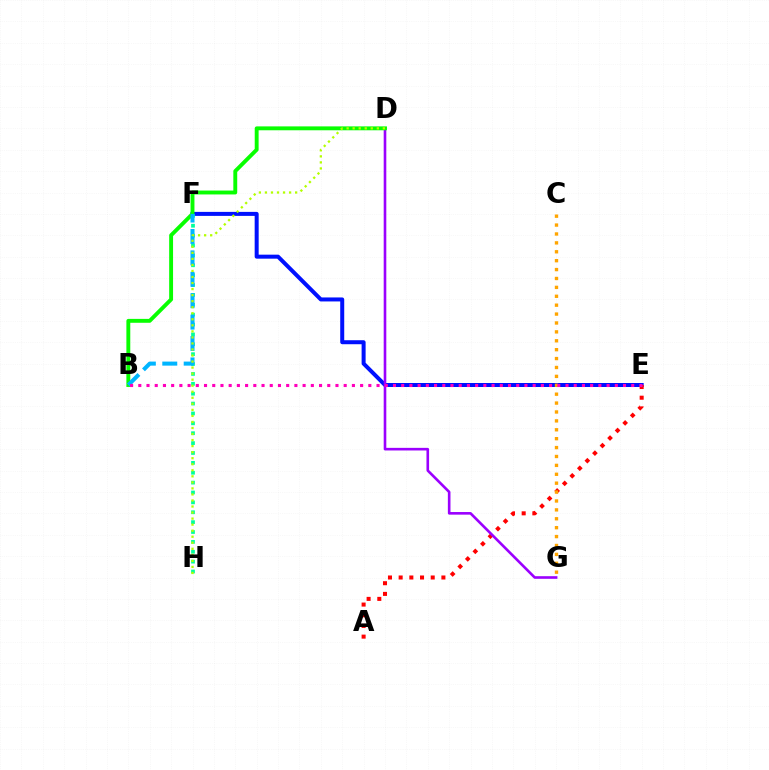{('E', 'F'): [{'color': '#0010ff', 'line_style': 'solid', 'thickness': 2.88}], ('A', 'E'): [{'color': '#ff0000', 'line_style': 'dotted', 'thickness': 2.9}], ('C', 'G'): [{'color': '#ffa500', 'line_style': 'dotted', 'thickness': 2.42}], ('D', 'G'): [{'color': '#9b00ff', 'line_style': 'solid', 'thickness': 1.89}], ('B', 'D'): [{'color': '#08ff00', 'line_style': 'solid', 'thickness': 2.8}], ('F', 'H'): [{'color': '#00ff9d', 'line_style': 'dotted', 'thickness': 2.68}], ('B', 'F'): [{'color': '#00b5ff', 'line_style': 'dashed', 'thickness': 2.91}], ('B', 'E'): [{'color': '#ff00bd', 'line_style': 'dotted', 'thickness': 2.23}], ('D', 'H'): [{'color': '#b3ff00', 'line_style': 'dotted', 'thickness': 1.64}]}